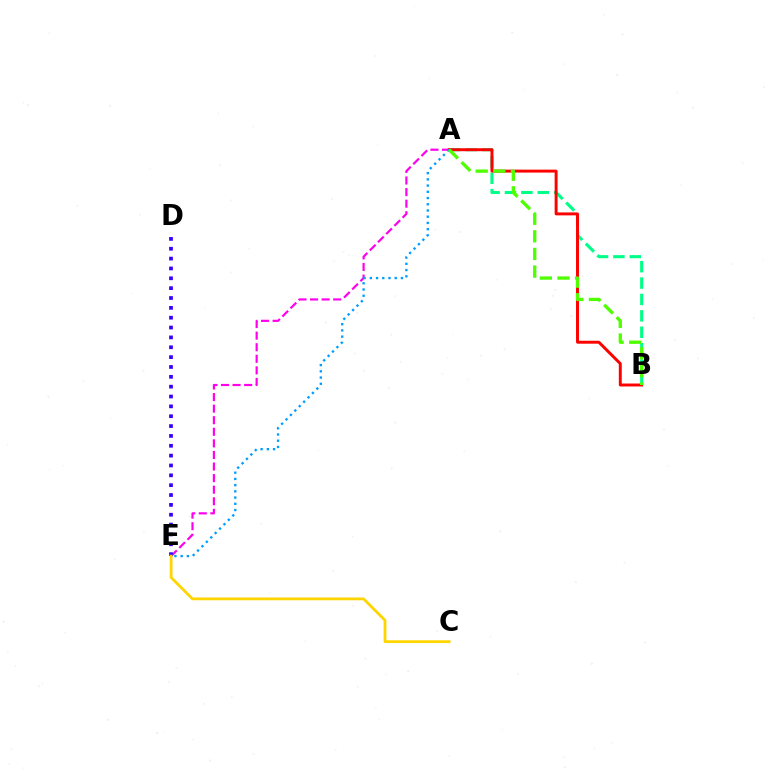{('A', 'B'): [{'color': '#00ff86', 'line_style': 'dashed', 'thickness': 2.23}, {'color': '#ff0000', 'line_style': 'solid', 'thickness': 2.12}, {'color': '#4fff00', 'line_style': 'dashed', 'thickness': 2.39}], ('A', 'E'): [{'color': '#ff00ed', 'line_style': 'dashed', 'thickness': 1.57}, {'color': '#009eff', 'line_style': 'dotted', 'thickness': 1.69}], ('D', 'E'): [{'color': '#3700ff', 'line_style': 'dotted', 'thickness': 2.68}], ('C', 'E'): [{'color': '#ffd500', 'line_style': 'solid', 'thickness': 2.0}]}